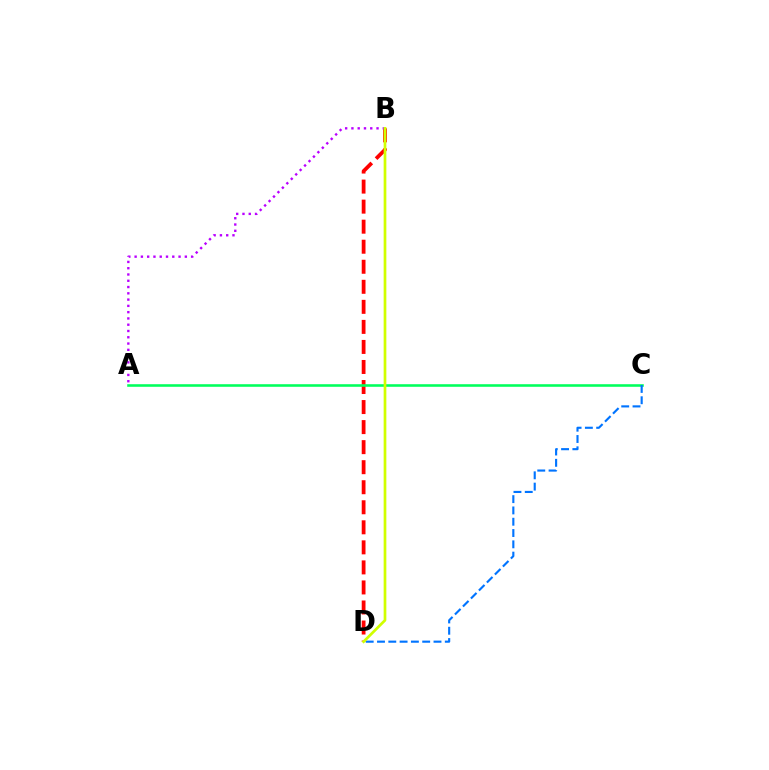{('B', 'D'): [{'color': '#ff0000', 'line_style': 'dashed', 'thickness': 2.72}, {'color': '#d1ff00', 'line_style': 'solid', 'thickness': 1.95}], ('A', 'C'): [{'color': '#00ff5c', 'line_style': 'solid', 'thickness': 1.86}], ('C', 'D'): [{'color': '#0074ff', 'line_style': 'dashed', 'thickness': 1.54}], ('A', 'B'): [{'color': '#b900ff', 'line_style': 'dotted', 'thickness': 1.71}]}